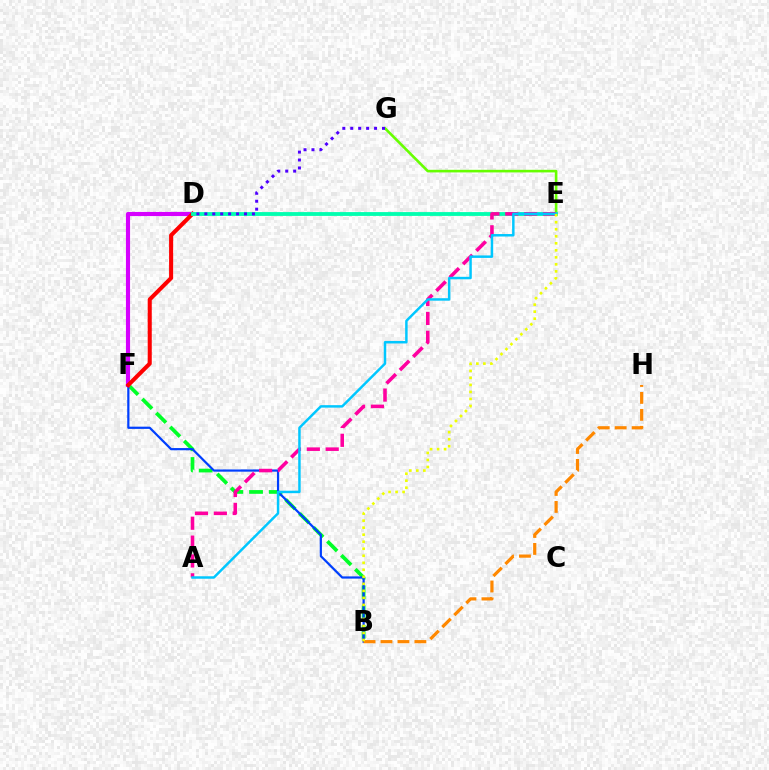{('E', 'G'): [{'color': '#66ff00', 'line_style': 'solid', 'thickness': 1.88}], ('B', 'F'): [{'color': '#00ff27', 'line_style': 'dashed', 'thickness': 2.68}, {'color': '#003fff', 'line_style': 'solid', 'thickness': 1.6}], ('D', 'F'): [{'color': '#d600ff', 'line_style': 'solid', 'thickness': 2.97}, {'color': '#ff0000', 'line_style': 'solid', 'thickness': 2.93}], ('B', 'H'): [{'color': '#ff8800', 'line_style': 'dashed', 'thickness': 2.3}], ('D', 'E'): [{'color': '#00ffaf', 'line_style': 'solid', 'thickness': 2.75}], ('A', 'E'): [{'color': '#ff00a0', 'line_style': 'dashed', 'thickness': 2.56}, {'color': '#00c7ff', 'line_style': 'solid', 'thickness': 1.78}], ('B', 'E'): [{'color': '#eeff00', 'line_style': 'dotted', 'thickness': 1.91}], ('D', 'G'): [{'color': '#4f00ff', 'line_style': 'dotted', 'thickness': 2.16}]}